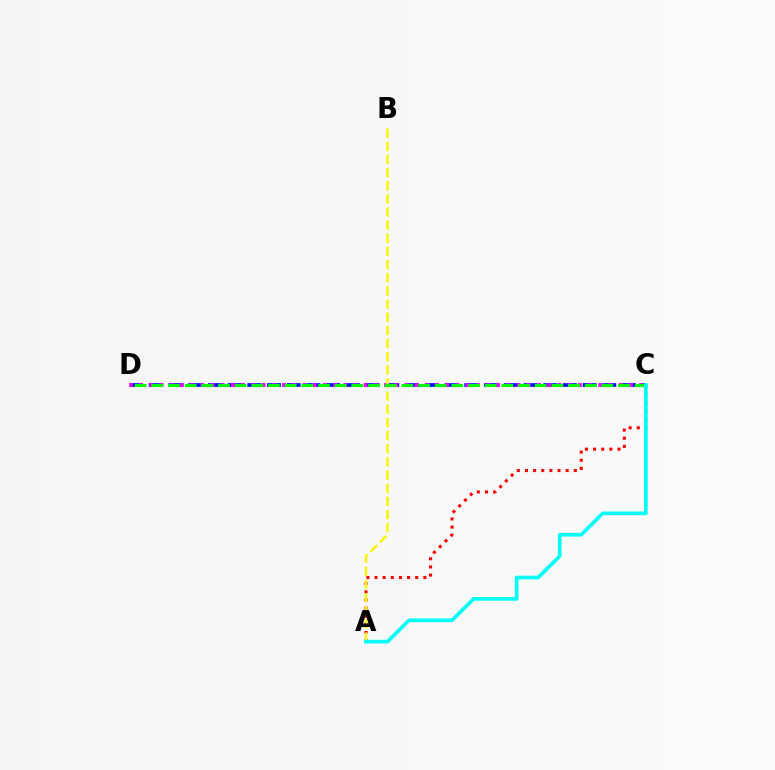{('C', 'D'): [{'color': '#0010ff', 'line_style': 'dashed', 'thickness': 2.68}, {'color': '#ee00ff', 'line_style': 'dotted', 'thickness': 2.77}, {'color': '#08ff00', 'line_style': 'dashed', 'thickness': 2.26}], ('A', 'C'): [{'color': '#ff0000', 'line_style': 'dotted', 'thickness': 2.21}, {'color': '#00fff6', 'line_style': 'solid', 'thickness': 2.65}], ('A', 'B'): [{'color': '#fcf500', 'line_style': 'dashed', 'thickness': 1.79}]}